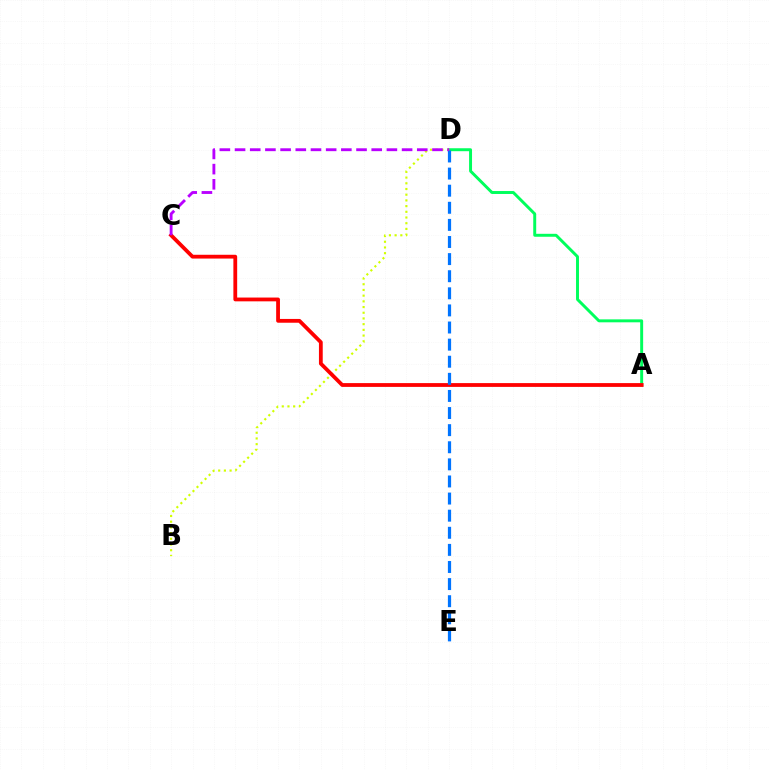{('A', 'D'): [{'color': '#00ff5c', 'line_style': 'solid', 'thickness': 2.12}], ('B', 'D'): [{'color': '#d1ff00', 'line_style': 'dotted', 'thickness': 1.55}], ('A', 'C'): [{'color': '#ff0000', 'line_style': 'solid', 'thickness': 2.73}], ('D', 'E'): [{'color': '#0074ff', 'line_style': 'dashed', 'thickness': 2.32}], ('C', 'D'): [{'color': '#b900ff', 'line_style': 'dashed', 'thickness': 2.06}]}